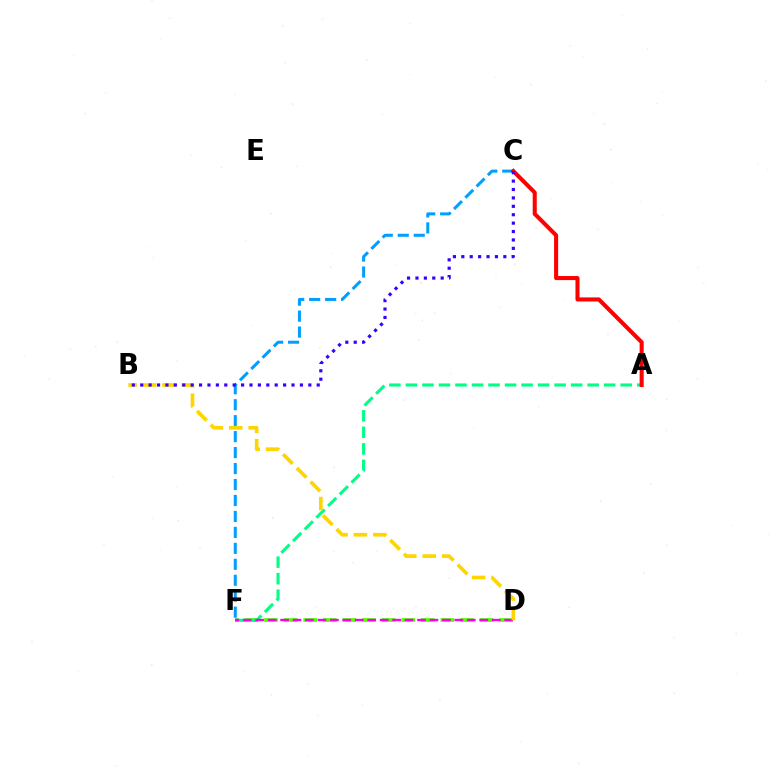{('D', 'F'): [{'color': '#4fff00', 'line_style': 'dashed', 'thickness': 2.66}, {'color': '#ff00ed', 'line_style': 'dashed', 'thickness': 1.69}], ('C', 'F'): [{'color': '#009eff', 'line_style': 'dashed', 'thickness': 2.17}], ('A', 'F'): [{'color': '#00ff86', 'line_style': 'dashed', 'thickness': 2.24}], ('A', 'C'): [{'color': '#ff0000', 'line_style': 'solid', 'thickness': 2.93}], ('B', 'D'): [{'color': '#ffd500', 'line_style': 'dashed', 'thickness': 2.64}], ('B', 'C'): [{'color': '#3700ff', 'line_style': 'dotted', 'thickness': 2.28}]}